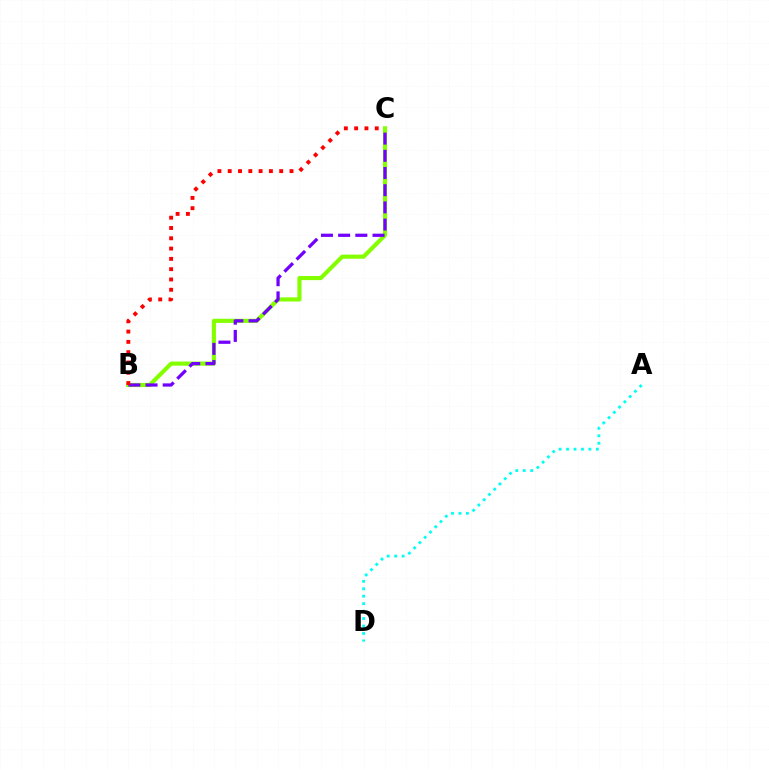{('B', 'C'): [{'color': '#84ff00', 'line_style': 'solid', 'thickness': 2.98}, {'color': '#7200ff', 'line_style': 'dashed', 'thickness': 2.34}, {'color': '#ff0000', 'line_style': 'dotted', 'thickness': 2.8}], ('A', 'D'): [{'color': '#00fff6', 'line_style': 'dotted', 'thickness': 2.03}]}